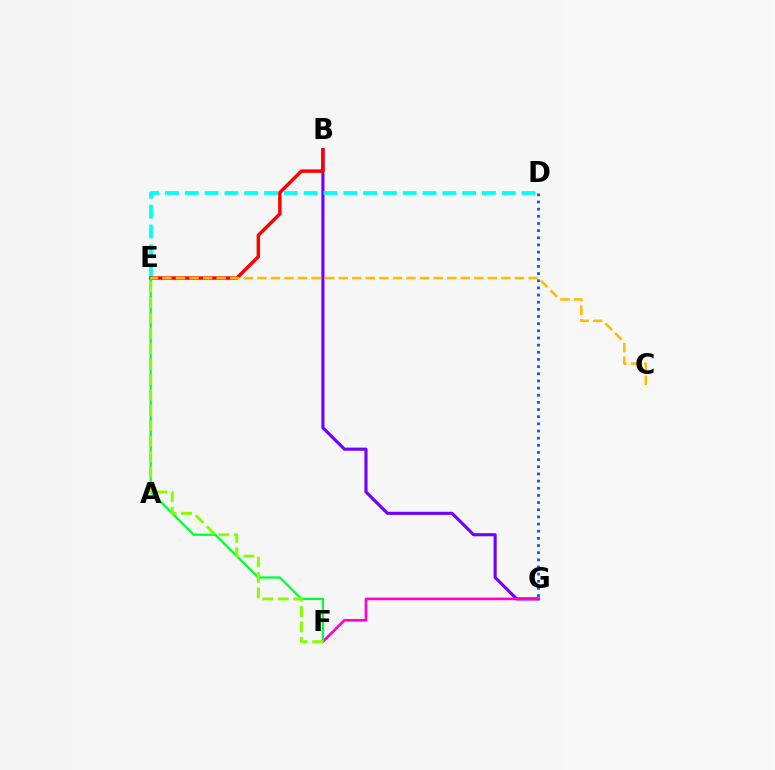{('B', 'G'): [{'color': '#7200ff', 'line_style': 'solid', 'thickness': 2.25}], ('D', 'E'): [{'color': '#00fff6', 'line_style': 'dashed', 'thickness': 2.69}], ('F', 'G'): [{'color': '#ff00cf', 'line_style': 'solid', 'thickness': 1.91}], ('B', 'E'): [{'color': '#ff0000', 'line_style': 'solid', 'thickness': 2.48}], ('E', 'F'): [{'color': '#00ff39', 'line_style': 'solid', 'thickness': 1.64}, {'color': '#84ff00', 'line_style': 'dashed', 'thickness': 2.09}], ('D', 'G'): [{'color': '#004bff', 'line_style': 'dotted', 'thickness': 1.94}], ('C', 'E'): [{'color': '#ffbd00', 'line_style': 'dashed', 'thickness': 1.84}]}